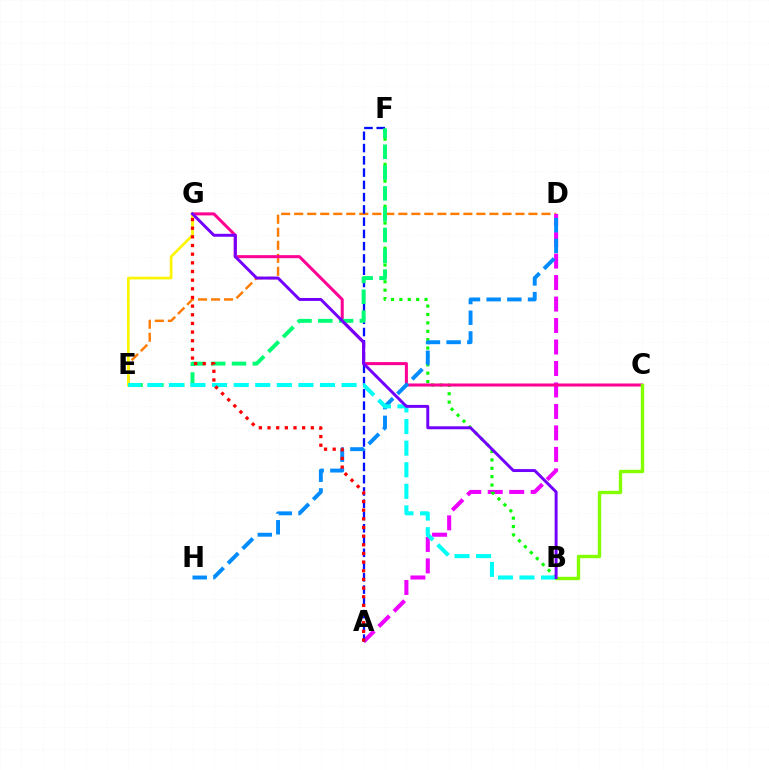{('D', 'E'): [{'color': '#ff7c00', 'line_style': 'dashed', 'thickness': 1.77}], ('A', 'D'): [{'color': '#ee00ff', 'line_style': 'dashed', 'thickness': 2.92}], ('B', 'F'): [{'color': '#08ff00', 'line_style': 'dotted', 'thickness': 2.28}], ('C', 'G'): [{'color': '#ff0094', 'line_style': 'solid', 'thickness': 2.19}], ('A', 'F'): [{'color': '#0010ff', 'line_style': 'dashed', 'thickness': 1.67}], ('E', 'G'): [{'color': '#fcf500', 'line_style': 'solid', 'thickness': 1.93}], ('D', 'H'): [{'color': '#008cff', 'line_style': 'dashed', 'thickness': 2.81}], ('B', 'C'): [{'color': '#84ff00', 'line_style': 'solid', 'thickness': 2.45}], ('E', 'F'): [{'color': '#00ff74', 'line_style': 'dashed', 'thickness': 2.83}], ('B', 'E'): [{'color': '#00fff6', 'line_style': 'dashed', 'thickness': 2.93}], ('A', 'G'): [{'color': '#ff0000', 'line_style': 'dotted', 'thickness': 2.35}], ('B', 'G'): [{'color': '#7200ff', 'line_style': 'solid', 'thickness': 2.12}]}